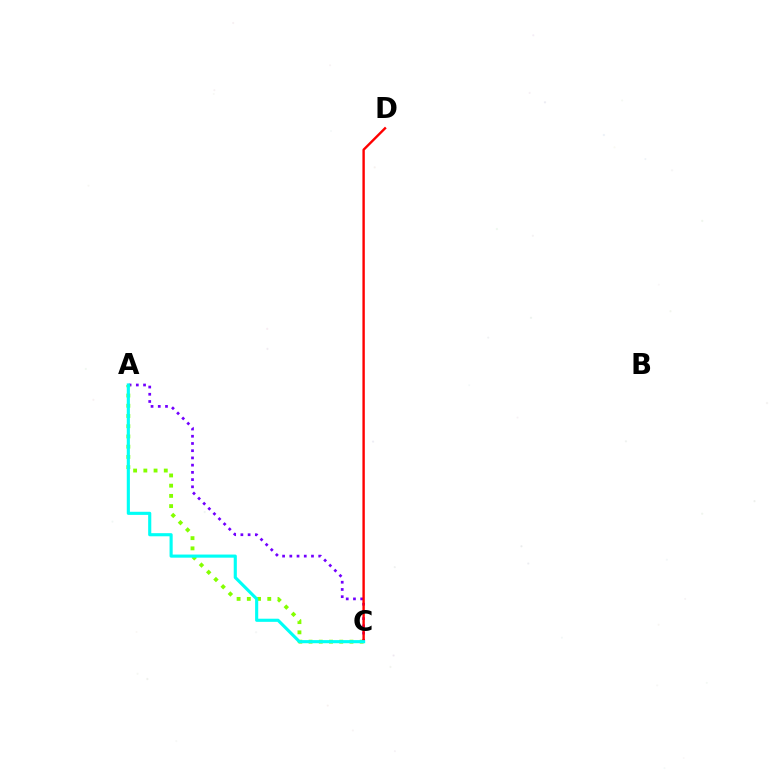{('A', 'C'): [{'color': '#7200ff', 'line_style': 'dotted', 'thickness': 1.96}, {'color': '#84ff00', 'line_style': 'dotted', 'thickness': 2.78}, {'color': '#00fff6', 'line_style': 'solid', 'thickness': 2.25}], ('C', 'D'): [{'color': '#ff0000', 'line_style': 'solid', 'thickness': 1.72}]}